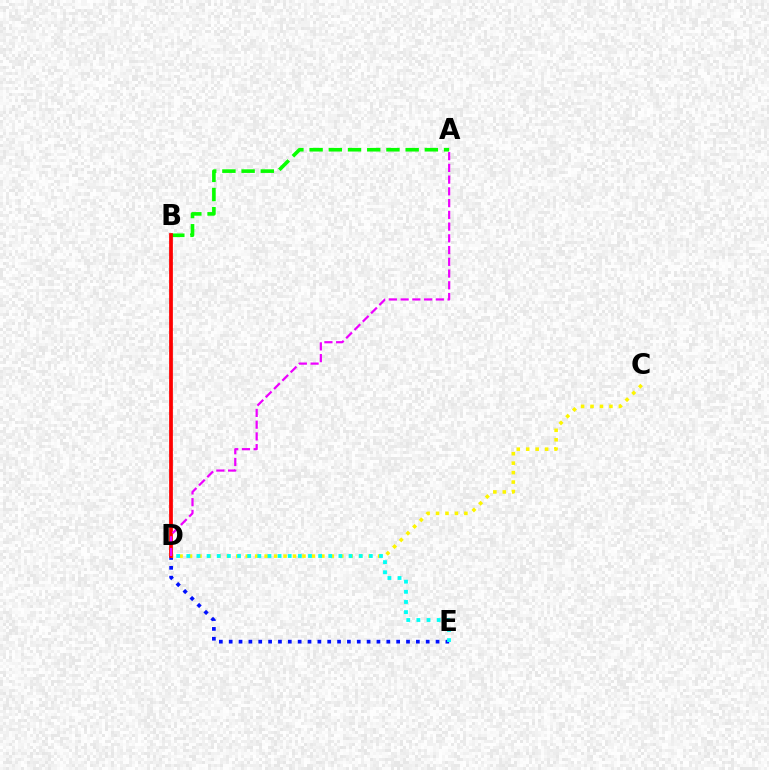{('D', 'E'): [{'color': '#0010ff', 'line_style': 'dotted', 'thickness': 2.68}, {'color': '#00fff6', 'line_style': 'dotted', 'thickness': 2.76}], ('C', 'D'): [{'color': '#fcf500', 'line_style': 'dotted', 'thickness': 2.57}], ('A', 'B'): [{'color': '#08ff00', 'line_style': 'dashed', 'thickness': 2.61}], ('B', 'D'): [{'color': '#ff0000', 'line_style': 'solid', 'thickness': 2.7}], ('A', 'D'): [{'color': '#ee00ff', 'line_style': 'dashed', 'thickness': 1.59}]}